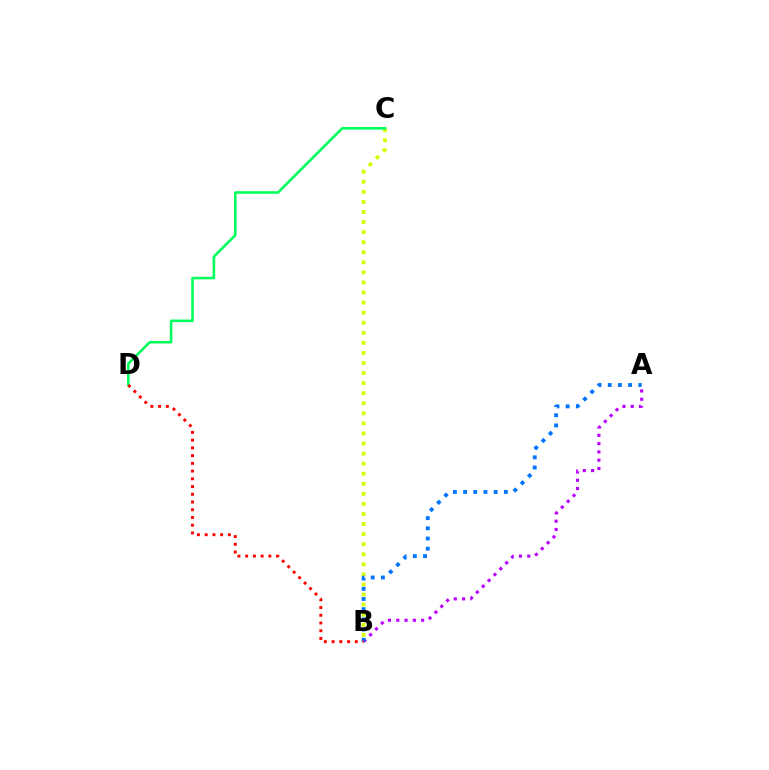{('A', 'B'): [{'color': '#b900ff', 'line_style': 'dotted', 'thickness': 2.25}, {'color': '#0074ff', 'line_style': 'dotted', 'thickness': 2.77}], ('B', 'C'): [{'color': '#d1ff00', 'line_style': 'dotted', 'thickness': 2.74}], ('C', 'D'): [{'color': '#00ff5c', 'line_style': 'solid', 'thickness': 1.86}], ('B', 'D'): [{'color': '#ff0000', 'line_style': 'dotted', 'thickness': 2.1}]}